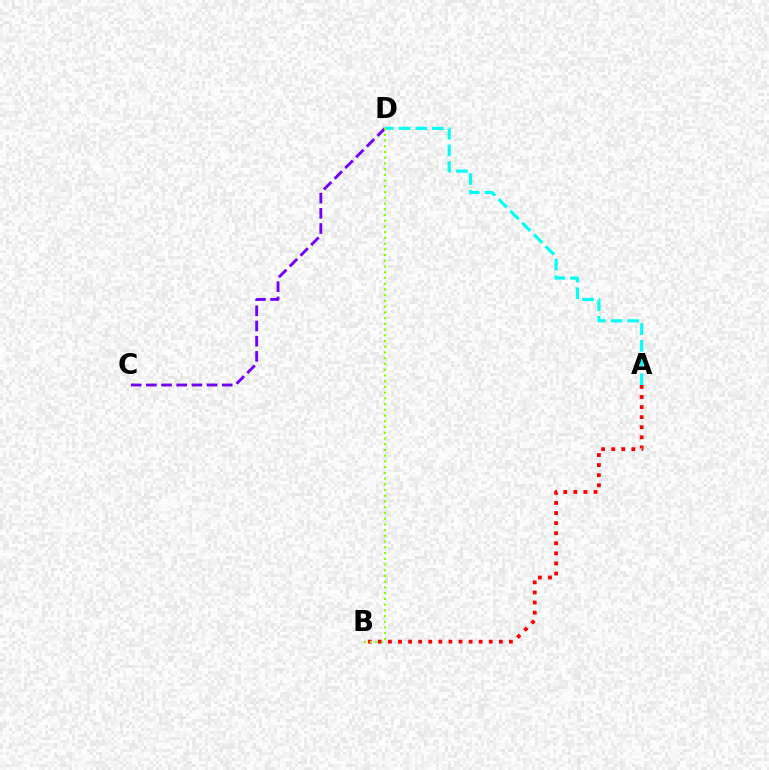{('A', 'B'): [{'color': '#ff0000', 'line_style': 'dotted', 'thickness': 2.74}], ('C', 'D'): [{'color': '#7200ff', 'line_style': 'dashed', 'thickness': 2.06}], ('A', 'D'): [{'color': '#00fff6', 'line_style': 'dashed', 'thickness': 2.27}], ('B', 'D'): [{'color': '#84ff00', 'line_style': 'dotted', 'thickness': 1.56}]}